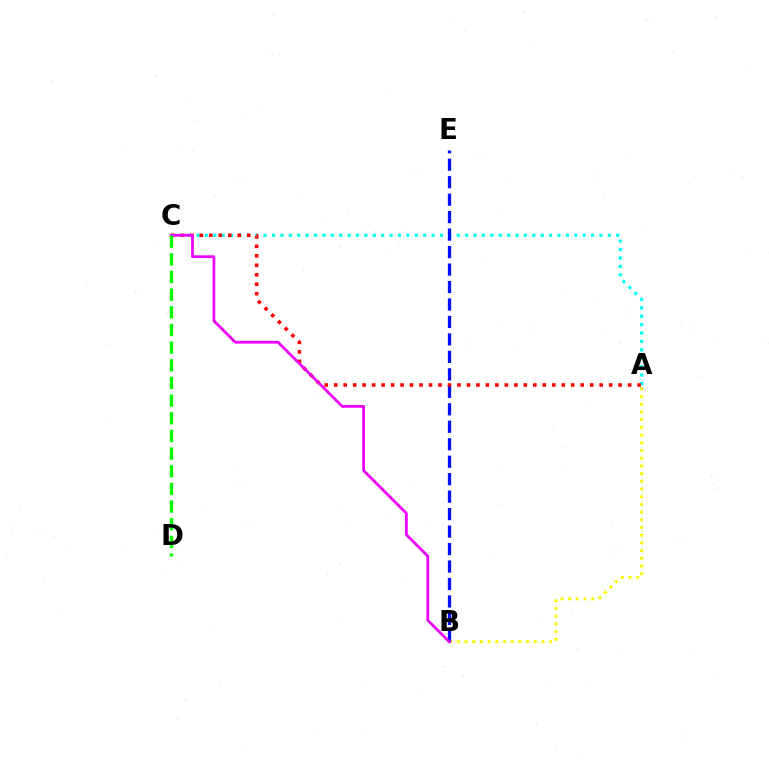{('A', 'C'): [{'color': '#00fff6', 'line_style': 'dotted', 'thickness': 2.28}, {'color': '#ff0000', 'line_style': 'dotted', 'thickness': 2.58}], ('A', 'B'): [{'color': '#fcf500', 'line_style': 'dotted', 'thickness': 2.09}], ('B', 'E'): [{'color': '#0010ff', 'line_style': 'dashed', 'thickness': 2.37}], ('B', 'C'): [{'color': '#ee00ff', 'line_style': 'solid', 'thickness': 1.98}], ('C', 'D'): [{'color': '#08ff00', 'line_style': 'dashed', 'thickness': 2.4}]}